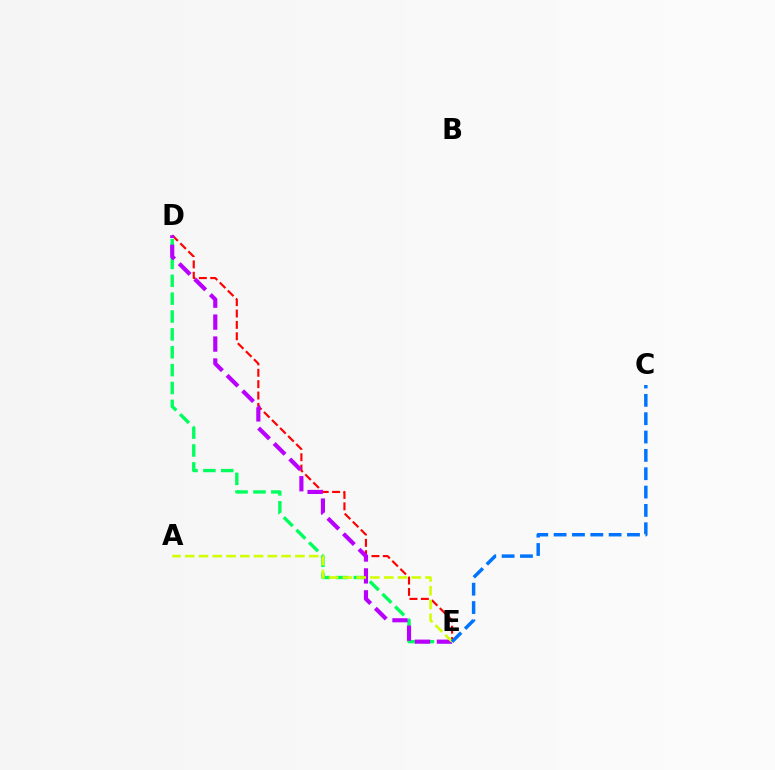{('D', 'E'): [{'color': '#ff0000', 'line_style': 'dashed', 'thickness': 1.54}, {'color': '#00ff5c', 'line_style': 'dashed', 'thickness': 2.43}, {'color': '#b900ff', 'line_style': 'dashed', 'thickness': 2.98}], ('A', 'E'): [{'color': '#d1ff00', 'line_style': 'dashed', 'thickness': 1.87}], ('C', 'E'): [{'color': '#0074ff', 'line_style': 'dashed', 'thickness': 2.49}]}